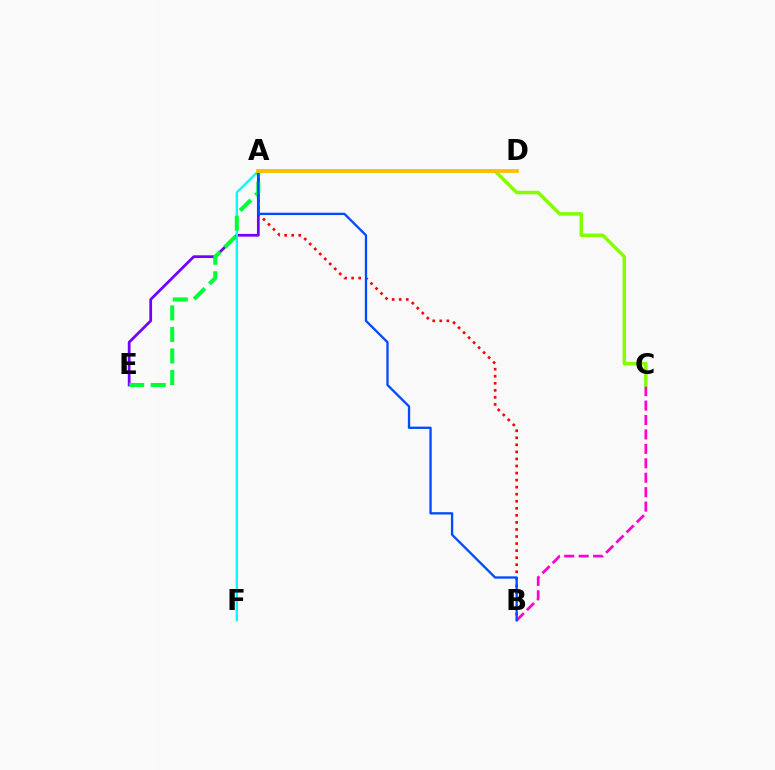{('B', 'C'): [{'color': '#ff00cf', 'line_style': 'dashed', 'thickness': 1.96}], ('A', 'B'): [{'color': '#ff0000', 'line_style': 'dotted', 'thickness': 1.92}, {'color': '#004bff', 'line_style': 'solid', 'thickness': 1.66}], ('A', 'E'): [{'color': '#7200ff', 'line_style': 'solid', 'thickness': 1.97}, {'color': '#00ff39', 'line_style': 'dashed', 'thickness': 2.92}], ('A', 'F'): [{'color': '#00fff6', 'line_style': 'solid', 'thickness': 1.69}], ('A', 'C'): [{'color': '#84ff00', 'line_style': 'solid', 'thickness': 2.51}], ('A', 'D'): [{'color': '#ffbd00', 'line_style': 'solid', 'thickness': 2.68}]}